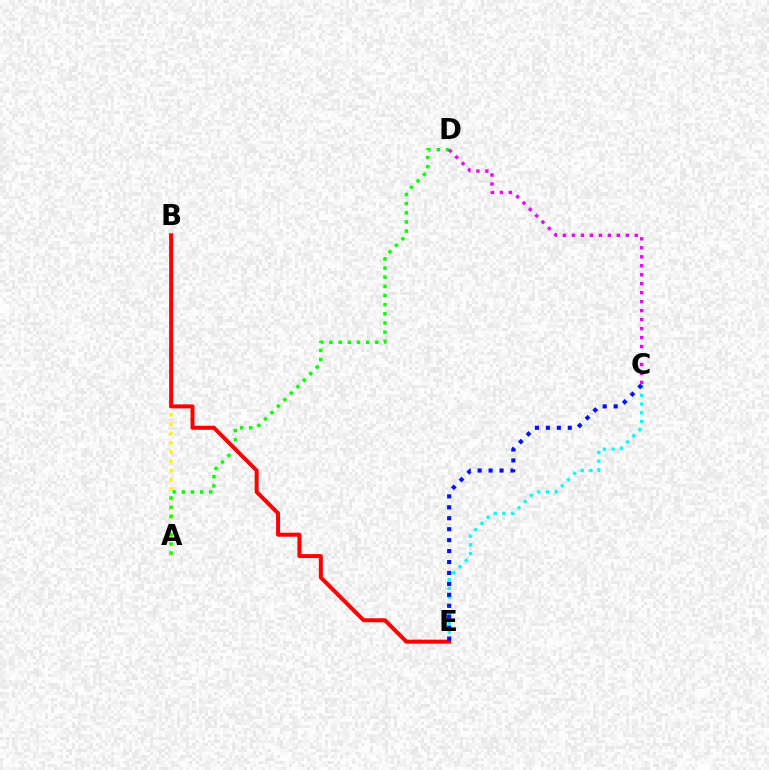{('A', 'B'): [{'color': '#fcf500', 'line_style': 'dotted', 'thickness': 2.52}], ('C', 'E'): [{'color': '#00fff6', 'line_style': 'dotted', 'thickness': 2.37}, {'color': '#0010ff', 'line_style': 'dotted', 'thickness': 2.97}], ('A', 'D'): [{'color': '#08ff00', 'line_style': 'dotted', 'thickness': 2.49}], ('B', 'E'): [{'color': '#ff0000', 'line_style': 'solid', 'thickness': 2.88}], ('C', 'D'): [{'color': '#ee00ff', 'line_style': 'dotted', 'thickness': 2.44}]}